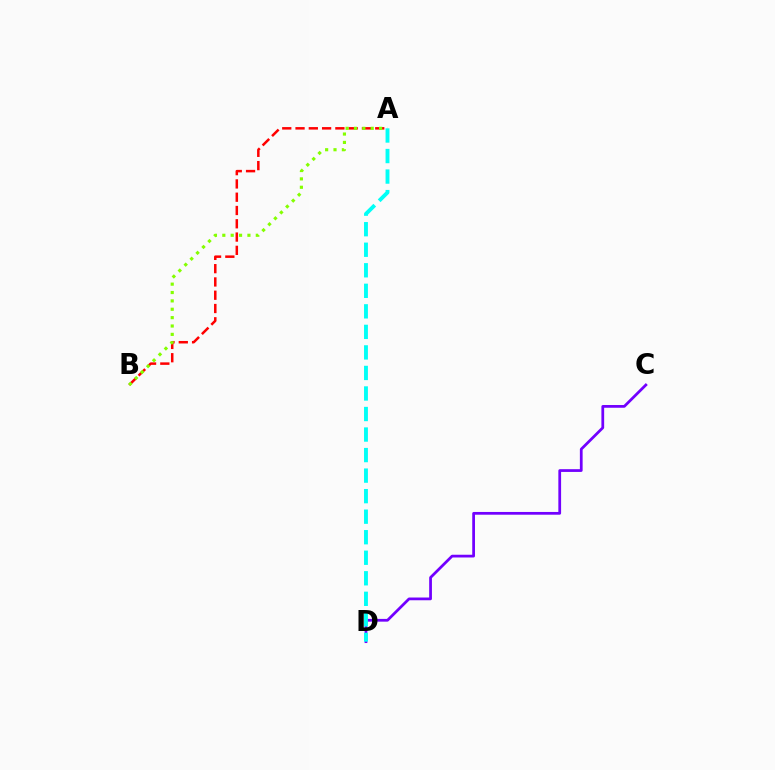{('C', 'D'): [{'color': '#7200ff', 'line_style': 'solid', 'thickness': 1.98}], ('A', 'B'): [{'color': '#ff0000', 'line_style': 'dashed', 'thickness': 1.8}, {'color': '#84ff00', 'line_style': 'dotted', 'thickness': 2.27}], ('A', 'D'): [{'color': '#00fff6', 'line_style': 'dashed', 'thickness': 2.79}]}